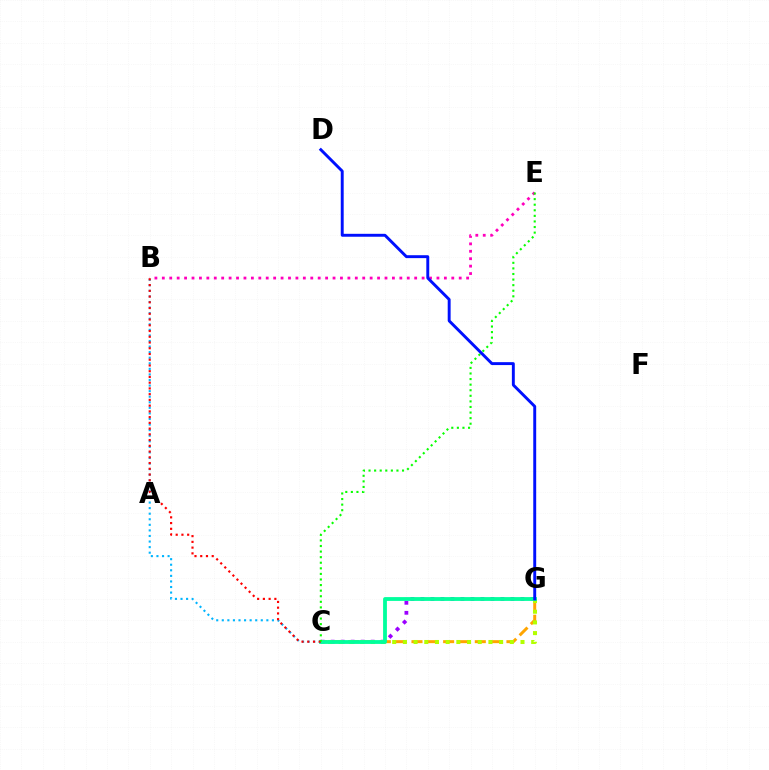{('C', 'G'): [{'color': '#9b00ff', 'line_style': 'dotted', 'thickness': 2.72}, {'color': '#ffa500', 'line_style': 'dashed', 'thickness': 2.15}, {'color': '#b3ff00', 'line_style': 'dotted', 'thickness': 2.91}, {'color': '#00ff9d', 'line_style': 'solid', 'thickness': 2.74}], ('B', 'C'): [{'color': '#00b5ff', 'line_style': 'dotted', 'thickness': 1.51}, {'color': '#ff0000', 'line_style': 'dotted', 'thickness': 1.56}], ('B', 'E'): [{'color': '#ff00bd', 'line_style': 'dotted', 'thickness': 2.02}], ('C', 'E'): [{'color': '#08ff00', 'line_style': 'dotted', 'thickness': 1.52}], ('D', 'G'): [{'color': '#0010ff', 'line_style': 'solid', 'thickness': 2.1}]}